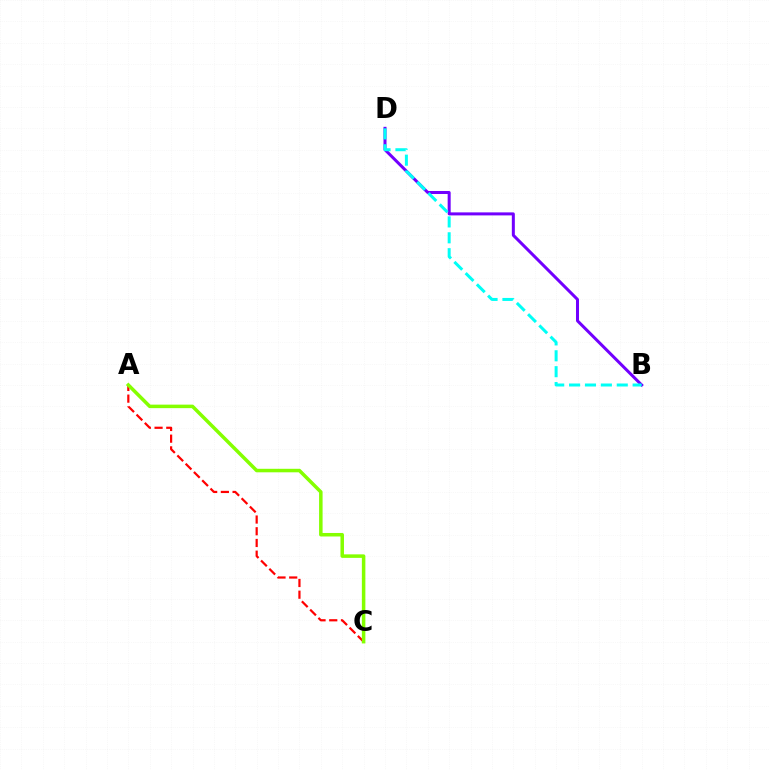{('B', 'D'): [{'color': '#7200ff', 'line_style': 'solid', 'thickness': 2.17}, {'color': '#00fff6', 'line_style': 'dashed', 'thickness': 2.16}], ('A', 'C'): [{'color': '#ff0000', 'line_style': 'dashed', 'thickness': 1.59}, {'color': '#84ff00', 'line_style': 'solid', 'thickness': 2.53}]}